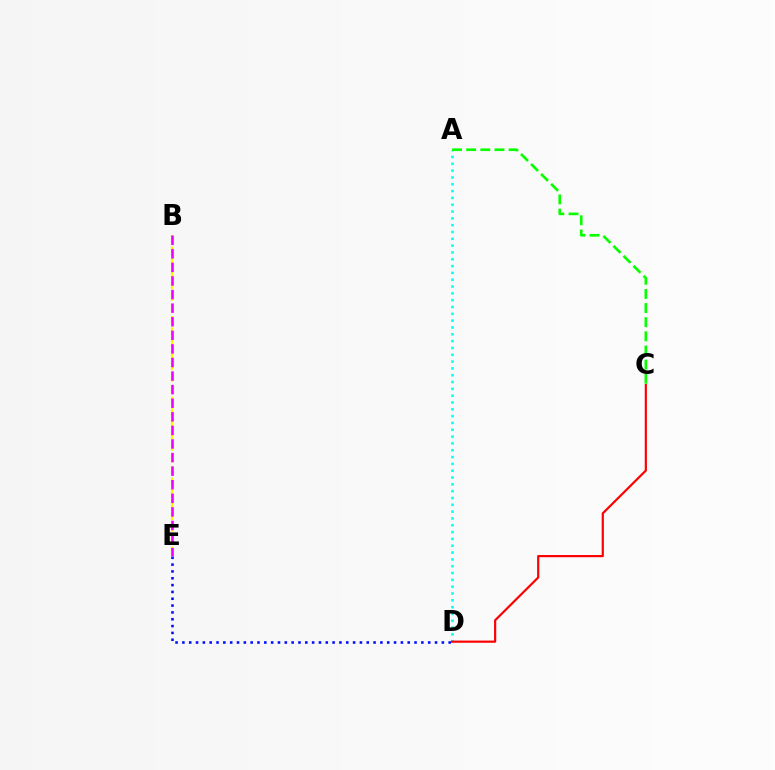{('A', 'D'): [{'color': '#00fff6', 'line_style': 'dotted', 'thickness': 1.85}], ('D', 'E'): [{'color': '#0010ff', 'line_style': 'dotted', 'thickness': 1.86}], ('B', 'E'): [{'color': '#fcf500', 'line_style': 'dashed', 'thickness': 1.57}, {'color': '#ee00ff', 'line_style': 'dashed', 'thickness': 1.85}], ('C', 'D'): [{'color': '#ff0000', 'line_style': 'solid', 'thickness': 1.58}], ('A', 'C'): [{'color': '#08ff00', 'line_style': 'dashed', 'thickness': 1.92}]}